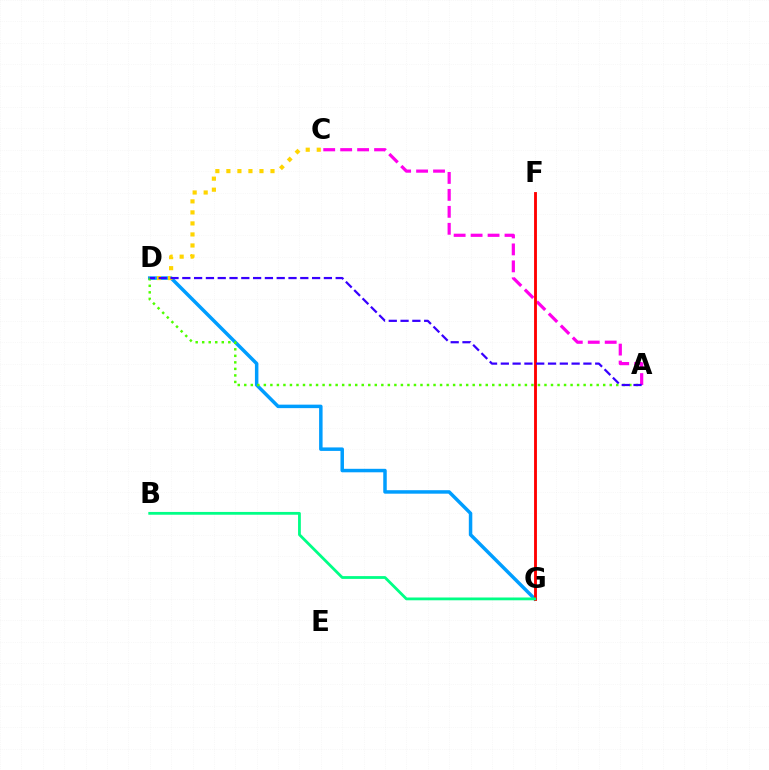{('D', 'G'): [{'color': '#009eff', 'line_style': 'solid', 'thickness': 2.51}], ('A', 'C'): [{'color': '#ff00ed', 'line_style': 'dashed', 'thickness': 2.3}], ('F', 'G'): [{'color': '#ff0000', 'line_style': 'solid', 'thickness': 2.06}], ('B', 'G'): [{'color': '#00ff86', 'line_style': 'solid', 'thickness': 2.01}], ('C', 'D'): [{'color': '#ffd500', 'line_style': 'dotted', 'thickness': 3.0}], ('A', 'D'): [{'color': '#4fff00', 'line_style': 'dotted', 'thickness': 1.77}, {'color': '#3700ff', 'line_style': 'dashed', 'thickness': 1.6}]}